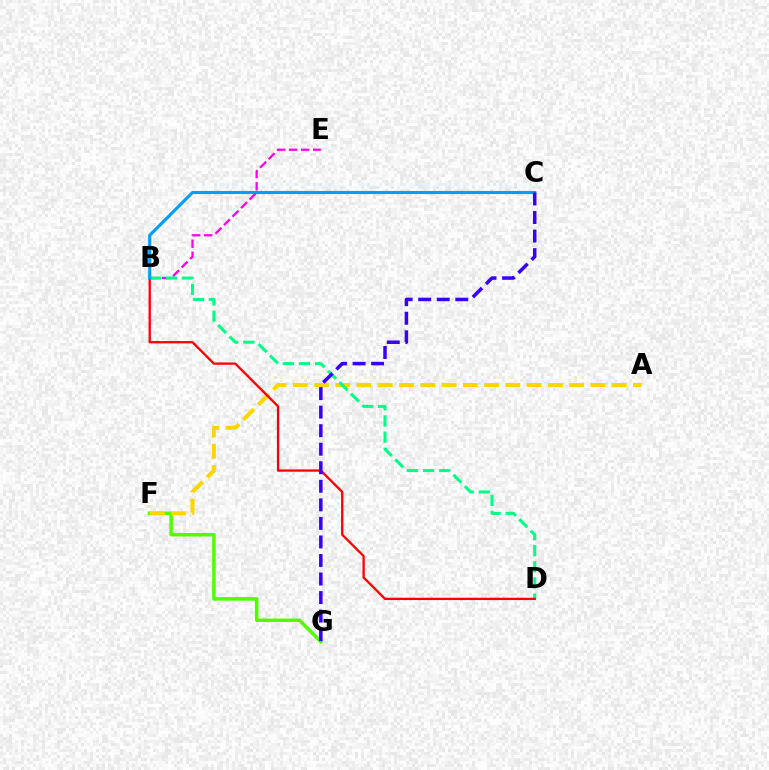{('B', 'E'): [{'color': '#ff00ed', 'line_style': 'dashed', 'thickness': 1.64}], ('F', 'G'): [{'color': '#4fff00', 'line_style': 'solid', 'thickness': 2.5}], ('A', 'F'): [{'color': '#ffd500', 'line_style': 'dashed', 'thickness': 2.89}], ('B', 'D'): [{'color': '#00ff86', 'line_style': 'dashed', 'thickness': 2.19}, {'color': '#ff0000', 'line_style': 'solid', 'thickness': 1.66}], ('B', 'C'): [{'color': '#009eff', 'line_style': 'solid', 'thickness': 2.23}], ('C', 'G'): [{'color': '#3700ff', 'line_style': 'dashed', 'thickness': 2.52}]}